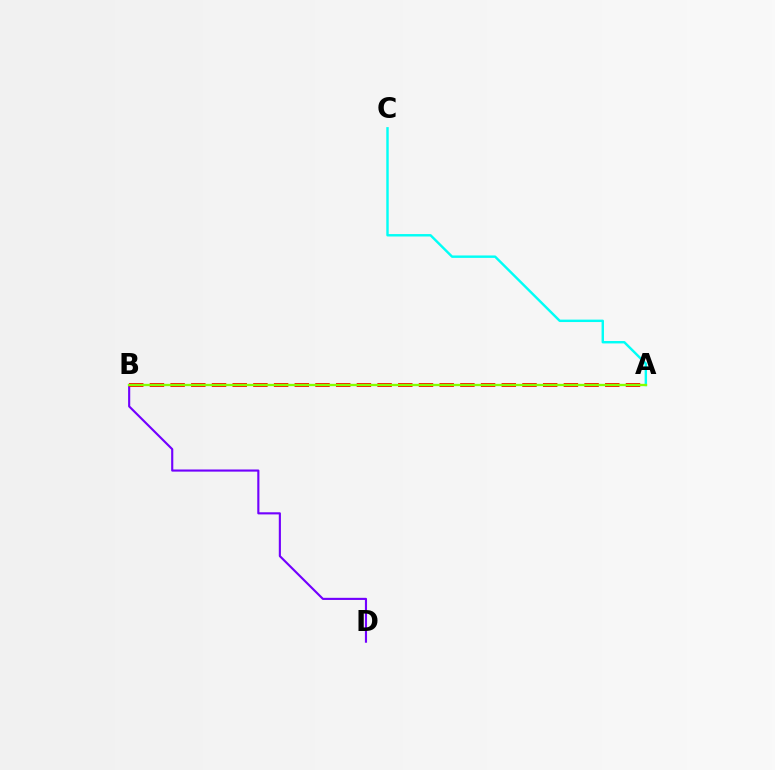{('A', 'C'): [{'color': '#00fff6', 'line_style': 'solid', 'thickness': 1.74}], ('B', 'D'): [{'color': '#7200ff', 'line_style': 'solid', 'thickness': 1.53}], ('A', 'B'): [{'color': '#ff0000', 'line_style': 'dashed', 'thickness': 2.81}, {'color': '#84ff00', 'line_style': 'solid', 'thickness': 1.68}]}